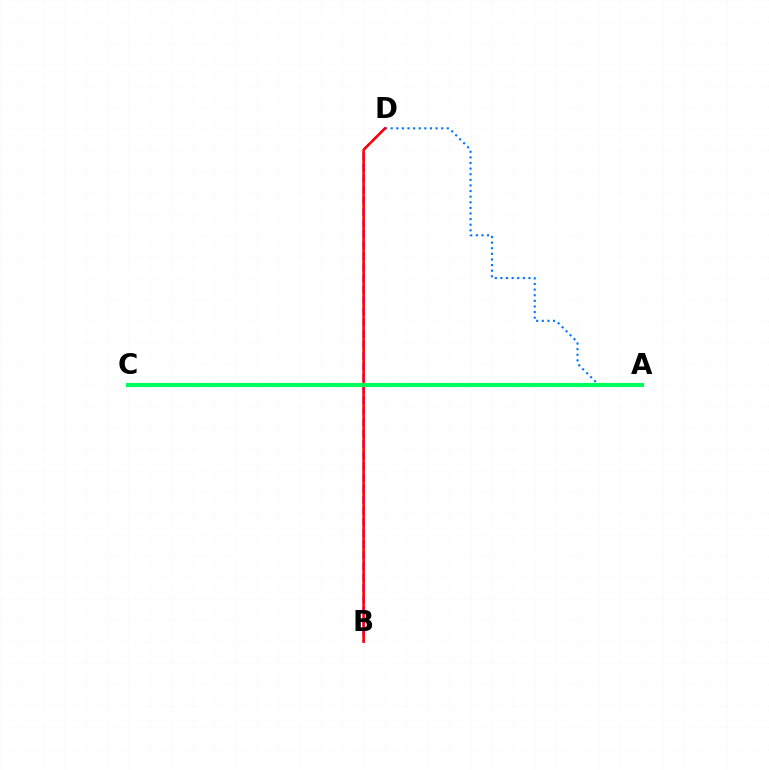{('B', 'D'): [{'color': '#b900ff', 'line_style': 'dashed', 'thickness': 1.5}, {'color': '#ff0000', 'line_style': 'solid', 'thickness': 1.82}], ('A', 'D'): [{'color': '#0074ff', 'line_style': 'dotted', 'thickness': 1.52}], ('A', 'C'): [{'color': '#d1ff00', 'line_style': 'dotted', 'thickness': 2.14}, {'color': '#00ff5c', 'line_style': 'solid', 'thickness': 2.96}]}